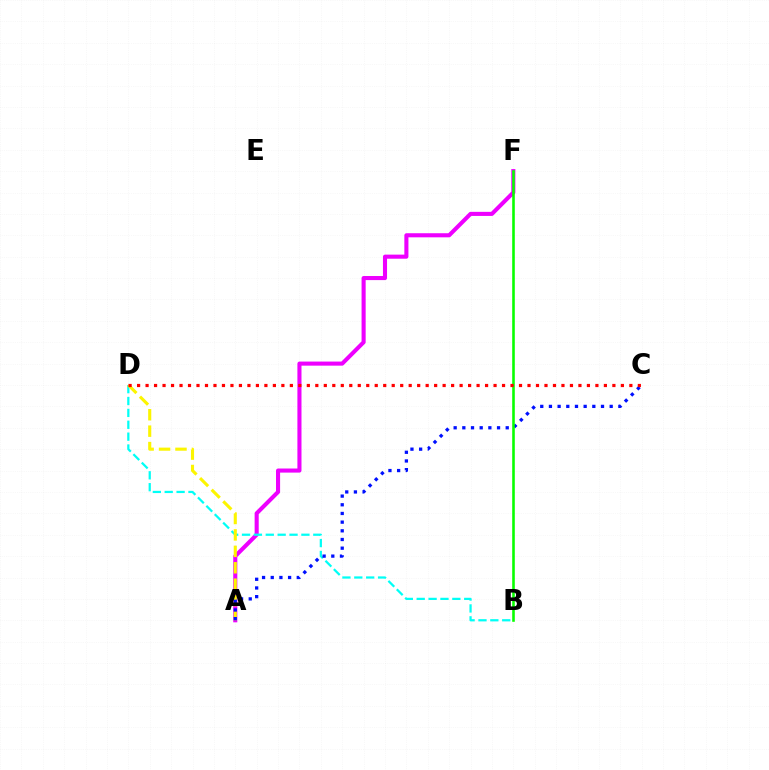{('A', 'F'): [{'color': '#ee00ff', 'line_style': 'solid', 'thickness': 2.94}], ('B', 'D'): [{'color': '#00fff6', 'line_style': 'dashed', 'thickness': 1.61}], ('A', 'D'): [{'color': '#fcf500', 'line_style': 'dashed', 'thickness': 2.23}], ('A', 'C'): [{'color': '#0010ff', 'line_style': 'dotted', 'thickness': 2.36}], ('B', 'F'): [{'color': '#08ff00', 'line_style': 'solid', 'thickness': 1.87}], ('C', 'D'): [{'color': '#ff0000', 'line_style': 'dotted', 'thickness': 2.31}]}